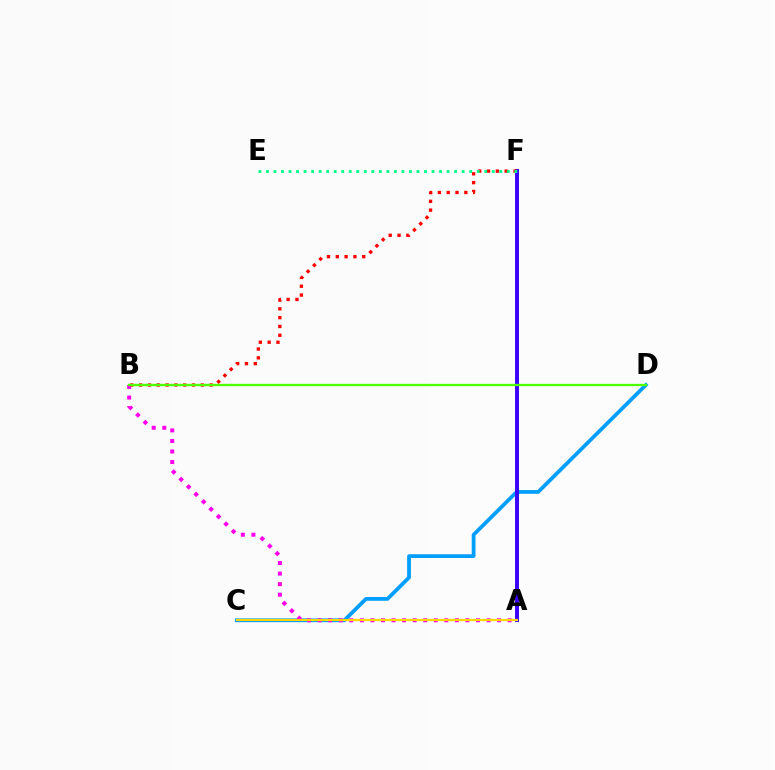{('C', 'D'): [{'color': '#009eff', 'line_style': 'solid', 'thickness': 2.71}], ('A', 'F'): [{'color': '#3700ff', 'line_style': 'solid', 'thickness': 2.82}], ('B', 'F'): [{'color': '#ff0000', 'line_style': 'dotted', 'thickness': 2.4}], ('E', 'F'): [{'color': '#00ff86', 'line_style': 'dotted', 'thickness': 2.04}], ('A', 'B'): [{'color': '#ff00ed', 'line_style': 'dotted', 'thickness': 2.87}], ('A', 'C'): [{'color': '#ffd500', 'line_style': 'solid', 'thickness': 1.55}], ('B', 'D'): [{'color': '#4fff00', 'line_style': 'solid', 'thickness': 1.67}]}